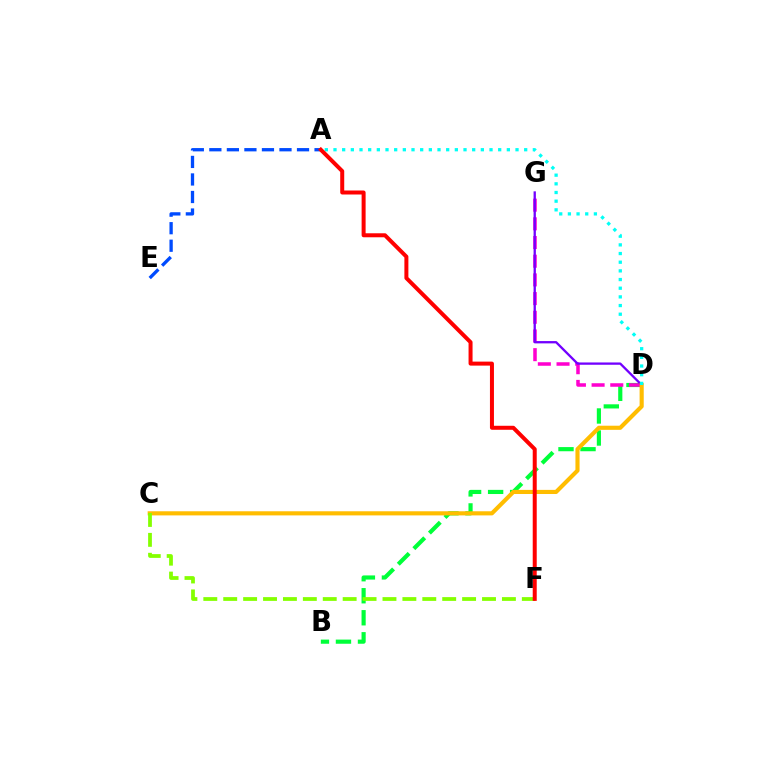{('A', 'E'): [{'color': '#004bff', 'line_style': 'dashed', 'thickness': 2.38}], ('B', 'D'): [{'color': '#00ff39', 'line_style': 'dashed', 'thickness': 2.99}], ('D', 'G'): [{'color': '#ff00cf', 'line_style': 'dashed', 'thickness': 2.54}, {'color': '#7200ff', 'line_style': 'solid', 'thickness': 1.66}], ('C', 'D'): [{'color': '#ffbd00', 'line_style': 'solid', 'thickness': 2.97}], ('A', 'D'): [{'color': '#00fff6', 'line_style': 'dotted', 'thickness': 2.35}], ('C', 'F'): [{'color': '#84ff00', 'line_style': 'dashed', 'thickness': 2.7}], ('A', 'F'): [{'color': '#ff0000', 'line_style': 'solid', 'thickness': 2.88}]}